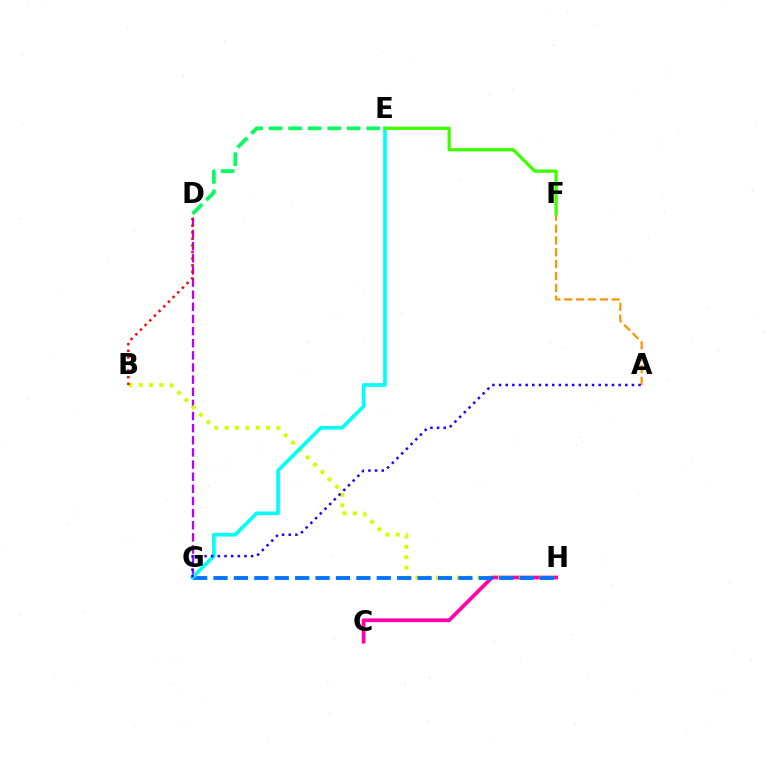{('C', 'H'): [{'color': '#ff00ac', 'line_style': 'solid', 'thickness': 2.68}], ('D', 'G'): [{'color': '#b900ff', 'line_style': 'dashed', 'thickness': 1.65}], ('B', 'H'): [{'color': '#d1ff00', 'line_style': 'dotted', 'thickness': 2.82}], ('A', 'F'): [{'color': '#ff9400', 'line_style': 'dashed', 'thickness': 1.61}], ('G', 'H'): [{'color': '#0074ff', 'line_style': 'dashed', 'thickness': 2.77}], ('E', 'G'): [{'color': '#00fff6', 'line_style': 'solid', 'thickness': 2.64}], ('B', 'D'): [{'color': '#ff0000', 'line_style': 'dotted', 'thickness': 1.79}], ('E', 'F'): [{'color': '#3dff00', 'line_style': 'solid', 'thickness': 2.35}], ('A', 'G'): [{'color': '#2500ff', 'line_style': 'dotted', 'thickness': 1.8}], ('D', 'E'): [{'color': '#00ff5c', 'line_style': 'dashed', 'thickness': 2.65}]}